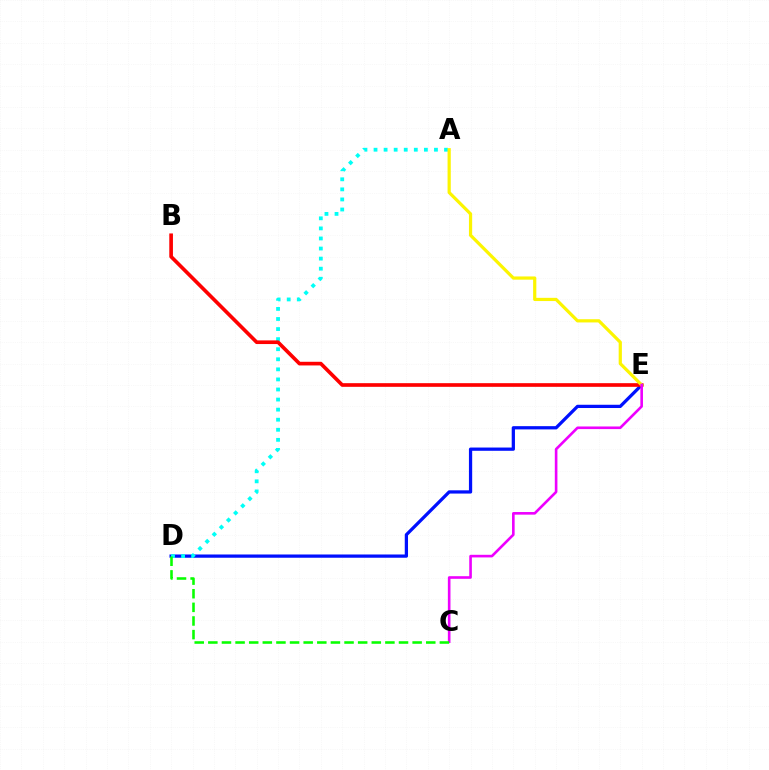{('D', 'E'): [{'color': '#0010ff', 'line_style': 'solid', 'thickness': 2.34}], ('A', 'D'): [{'color': '#00fff6', 'line_style': 'dotted', 'thickness': 2.74}], ('B', 'E'): [{'color': '#ff0000', 'line_style': 'solid', 'thickness': 2.63}], ('A', 'E'): [{'color': '#fcf500', 'line_style': 'solid', 'thickness': 2.31}], ('C', 'E'): [{'color': '#ee00ff', 'line_style': 'solid', 'thickness': 1.89}], ('C', 'D'): [{'color': '#08ff00', 'line_style': 'dashed', 'thickness': 1.85}]}